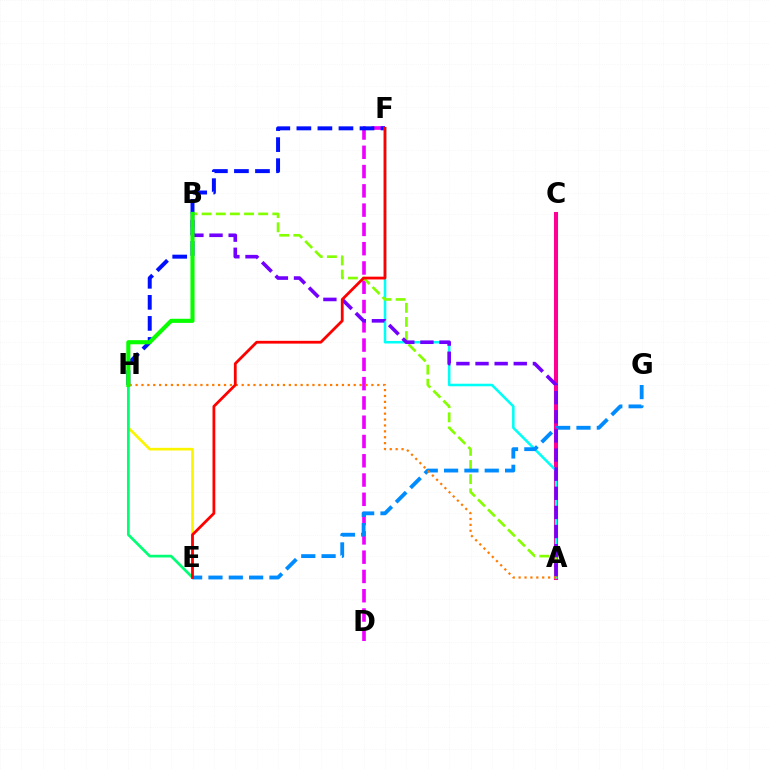{('A', 'C'): [{'color': '#ff0094', 'line_style': 'solid', 'thickness': 2.93}], ('D', 'F'): [{'color': '#ee00ff', 'line_style': 'dashed', 'thickness': 2.62}], ('E', 'H'): [{'color': '#fcf500', 'line_style': 'solid', 'thickness': 1.91}, {'color': '#00ff74', 'line_style': 'solid', 'thickness': 1.95}], ('F', 'H'): [{'color': '#0010ff', 'line_style': 'dashed', 'thickness': 2.86}], ('A', 'F'): [{'color': '#00fff6', 'line_style': 'solid', 'thickness': 1.84}], ('A', 'B'): [{'color': '#84ff00', 'line_style': 'dashed', 'thickness': 1.92}, {'color': '#7200ff', 'line_style': 'dashed', 'thickness': 2.6}], ('E', 'G'): [{'color': '#008cff', 'line_style': 'dashed', 'thickness': 2.76}], ('A', 'H'): [{'color': '#ff7c00', 'line_style': 'dotted', 'thickness': 1.6}], ('B', 'H'): [{'color': '#08ff00', 'line_style': 'solid', 'thickness': 2.96}], ('E', 'F'): [{'color': '#ff0000', 'line_style': 'solid', 'thickness': 2.0}]}